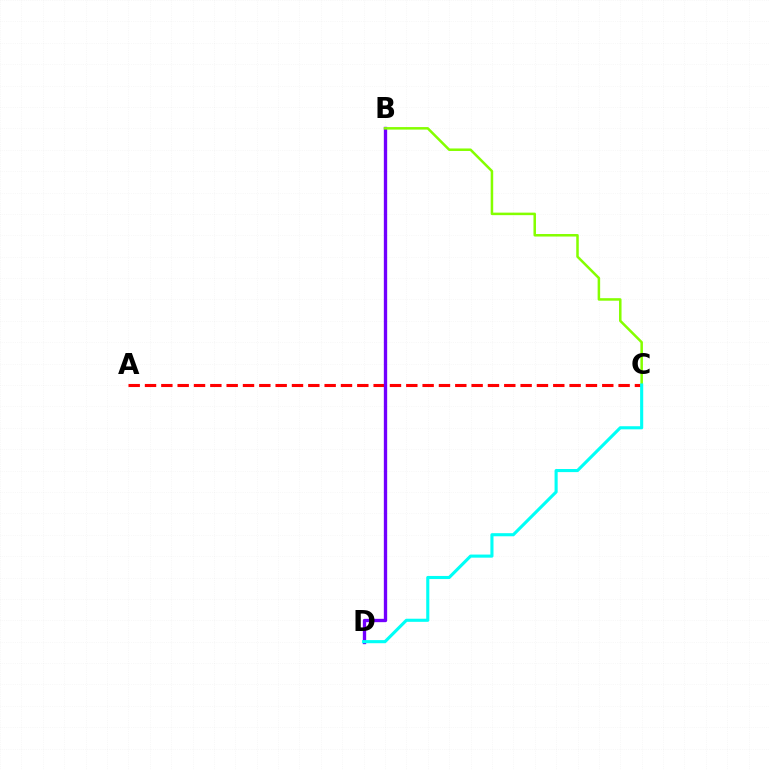{('A', 'C'): [{'color': '#ff0000', 'line_style': 'dashed', 'thickness': 2.22}], ('B', 'D'): [{'color': '#7200ff', 'line_style': 'solid', 'thickness': 2.4}], ('B', 'C'): [{'color': '#84ff00', 'line_style': 'solid', 'thickness': 1.81}], ('C', 'D'): [{'color': '#00fff6', 'line_style': 'solid', 'thickness': 2.23}]}